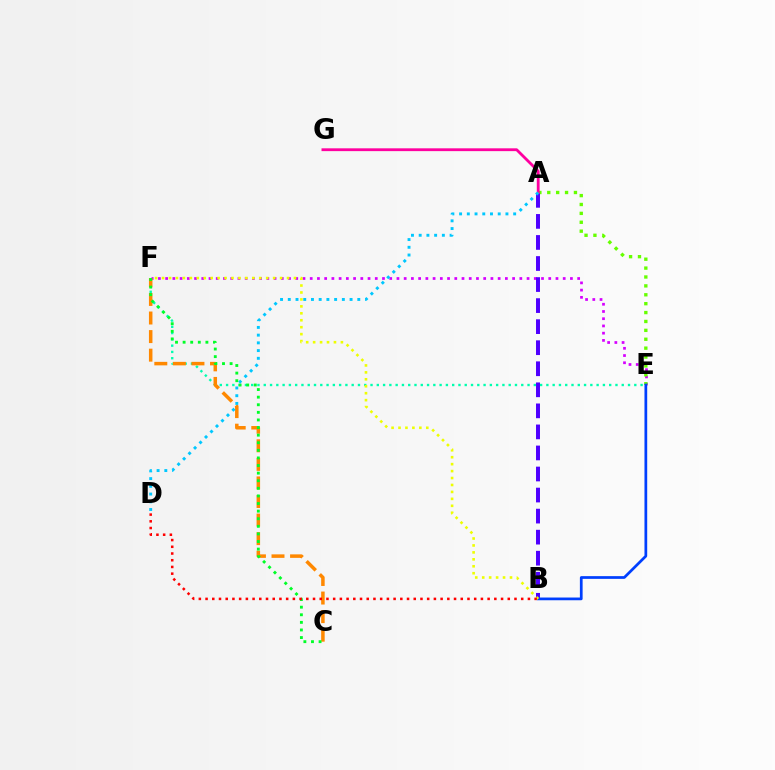{('E', 'F'): [{'color': '#00ffaf', 'line_style': 'dotted', 'thickness': 1.71}, {'color': '#d600ff', 'line_style': 'dotted', 'thickness': 1.96}], ('A', 'E'): [{'color': '#66ff00', 'line_style': 'dotted', 'thickness': 2.42}], ('C', 'F'): [{'color': '#ff8800', 'line_style': 'dashed', 'thickness': 2.52}, {'color': '#00ff27', 'line_style': 'dotted', 'thickness': 2.06}], ('A', 'B'): [{'color': '#4f00ff', 'line_style': 'dashed', 'thickness': 2.86}], ('A', 'G'): [{'color': '#ff00a0', 'line_style': 'solid', 'thickness': 2.02}], ('B', 'E'): [{'color': '#003fff', 'line_style': 'solid', 'thickness': 1.96}], ('A', 'D'): [{'color': '#00c7ff', 'line_style': 'dotted', 'thickness': 2.1}], ('B', 'F'): [{'color': '#eeff00', 'line_style': 'dotted', 'thickness': 1.89}], ('B', 'D'): [{'color': '#ff0000', 'line_style': 'dotted', 'thickness': 1.82}]}